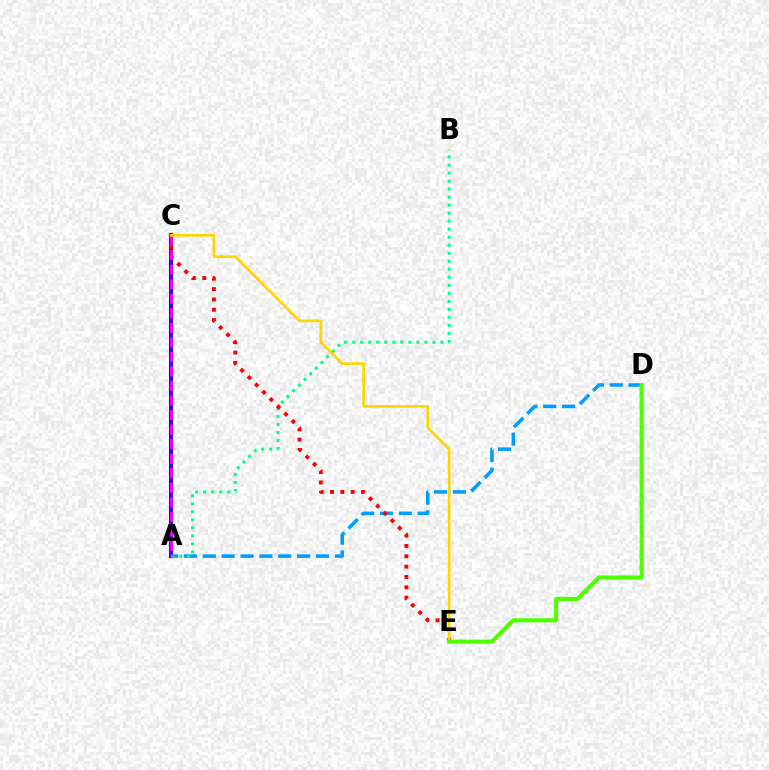{('A', 'D'): [{'color': '#009eff', 'line_style': 'dashed', 'thickness': 2.56}], ('A', 'C'): [{'color': '#3700ff', 'line_style': 'solid', 'thickness': 2.92}, {'color': '#ff00ed', 'line_style': 'dashed', 'thickness': 1.98}], ('A', 'B'): [{'color': '#00ff86', 'line_style': 'dotted', 'thickness': 2.18}], ('C', 'E'): [{'color': '#ff0000', 'line_style': 'dotted', 'thickness': 2.81}, {'color': '#ffd500', 'line_style': 'solid', 'thickness': 1.91}], ('D', 'E'): [{'color': '#4fff00', 'line_style': 'solid', 'thickness': 2.97}]}